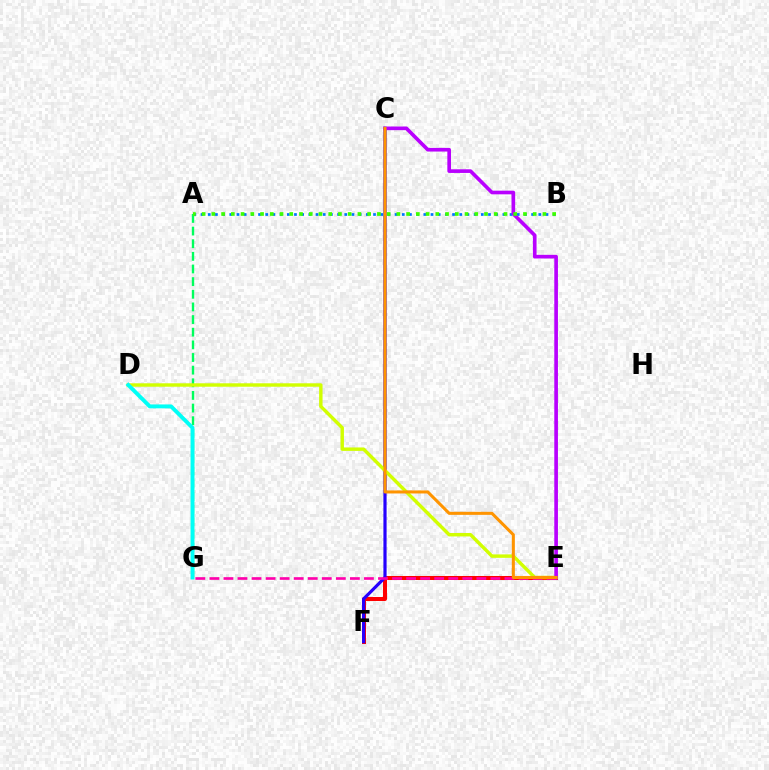{('A', 'B'): [{'color': '#0074ff', 'line_style': 'dotted', 'thickness': 1.95}, {'color': '#3dff00', 'line_style': 'dotted', 'thickness': 2.65}], ('E', 'F'): [{'color': '#ff0000', 'line_style': 'solid', 'thickness': 2.9}], ('C', 'F'): [{'color': '#2500ff', 'line_style': 'solid', 'thickness': 2.29}], ('A', 'G'): [{'color': '#00ff5c', 'line_style': 'dashed', 'thickness': 1.72}], ('D', 'E'): [{'color': '#d1ff00', 'line_style': 'solid', 'thickness': 2.47}], ('E', 'G'): [{'color': '#ff00ac', 'line_style': 'dashed', 'thickness': 1.91}], ('C', 'E'): [{'color': '#b900ff', 'line_style': 'solid', 'thickness': 2.63}, {'color': '#ff9400', 'line_style': 'solid', 'thickness': 2.19}], ('D', 'G'): [{'color': '#00fff6', 'line_style': 'solid', 'thickness': 2.81}]}